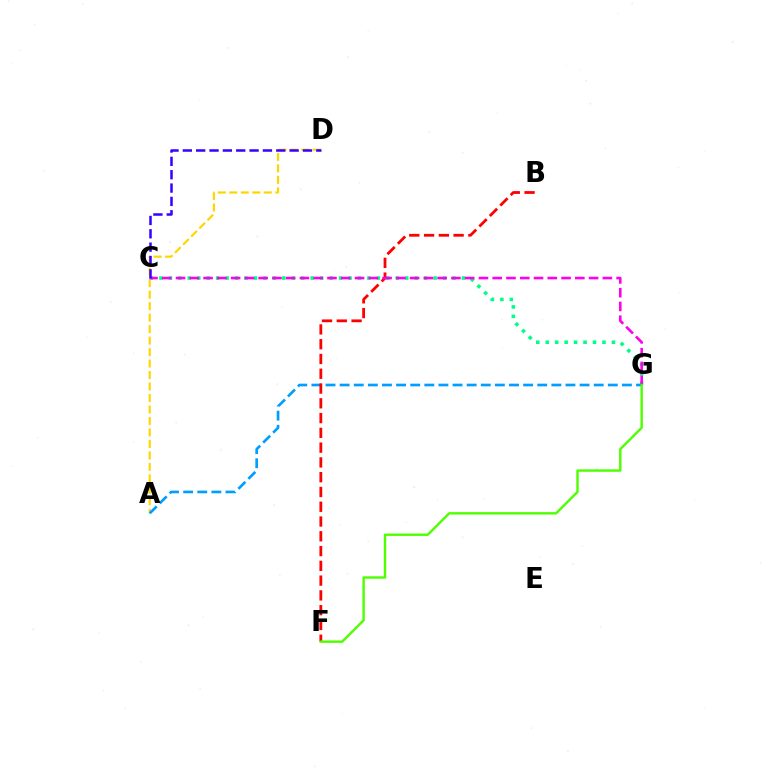{('C', 'G'): [{'color': '#00ff86', 'line_style': 'dotted', 'thickness': 2.57}, {'color': '#ff00ed', 'line_style': 'dashed', 'thickness': 1.87}], ('A', 'D'): [{'color': '#ffd500', 'line_style': 'dashed', 'thickness': 1.56}], ('A', 'G'): [{'color': '#009eff', 'line_style': 'dashed', 'thickness': 1.92}], ('B', 'F'): [{'color': '#ff0000', 'line_style': 'dashed', 'thickness': 2.01}], ('C', 'D'): [{'color': '#3700ff', 'line_style': 'dashed', 'thickness': 1.81}], ('F', 'G'): [{'color': '#4fff00', 'line_style': 'solid', 'thickness': 1.74}]}